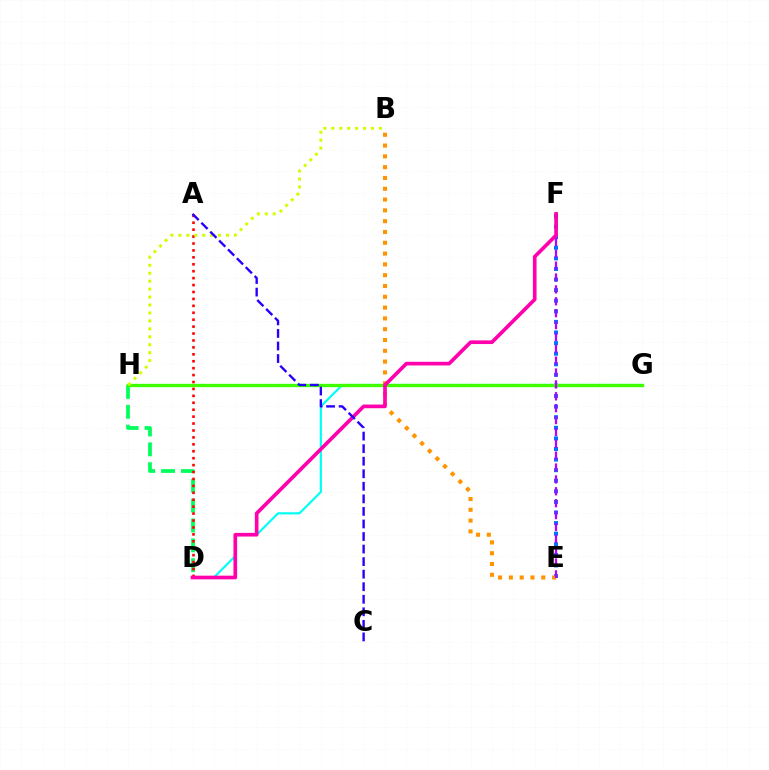{('E', 'F'): [{'color': '#0074ff', 'line_style': 'dotted', 'thickness': 2.88}, {'color': '#b900ff', 'line_style': 'dashed', 'thickness': 1.61}], ('D', 'H'): [{'color': '#00ff5c', 'line_style': 'dashed', 'thickness': 2.7}], ('D', 'G'): [{'color': '#00fff6', 'line_style': 'solid', 'thickness': 1.58}], ('G', 'H'): [{'color': '#3dff00', 'line_style': 'solid', 'thickness': 2.4}], ('B', 'E'): [{'color': '#ff9400', 'line_style': 'dotted', 'thickness': 2.93}], ('A', 'D'): [{'color': '#ff0000', 'line_style': 'dotted', 'thickness': 1.88}], ('B', 'H'): [{'color': '#d1ff00', 'line_style': 'dotted', 'thickness': 2.16}], ('D', 'F'): [{'color': '#ff00ac', 'line_style': 'solid', 'thickness': 2.64}], ('A', 'C'): [{'color': '#2500ff', 'line_style': 'dashed', 'thickness': 1.7}]}